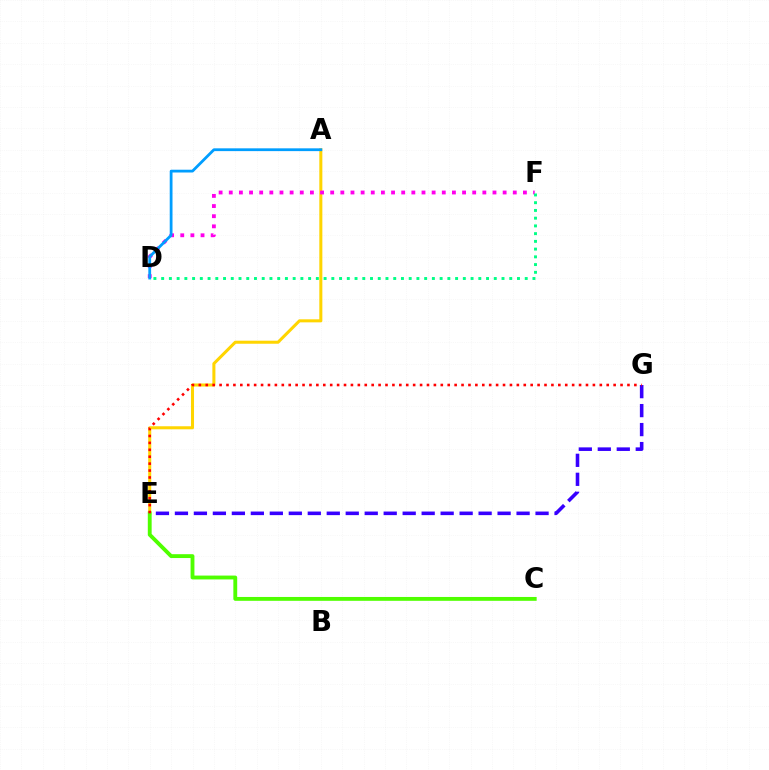{('A', 'E'): [{'color': '#ffd500', 'line_style': 'solid', 'thickness': 2.19}], ('E', 'G'): [{'color': '#3700ff', 'line_style': 'dashed', 'thickness': 2.58}, {'color': '#ff0000', 'line_style': 'dotted', 'thickness': 1.88}], ('C', 'E'): [{'color': '#4fff00', 'line_style': 'solid', 'thickness': 2.77}], ('D', 'F'): [{'color': '#ff00ed', 'line_style': 'dotted', 'thickness': 2.76}, {'color': '#00ff86', 'line_style': 'dotted', 'thickness': 2.1}], ('A', 'D'): [{'color': '#009eff', 'line_style': 'solid', 'thickness': 2.01}]}